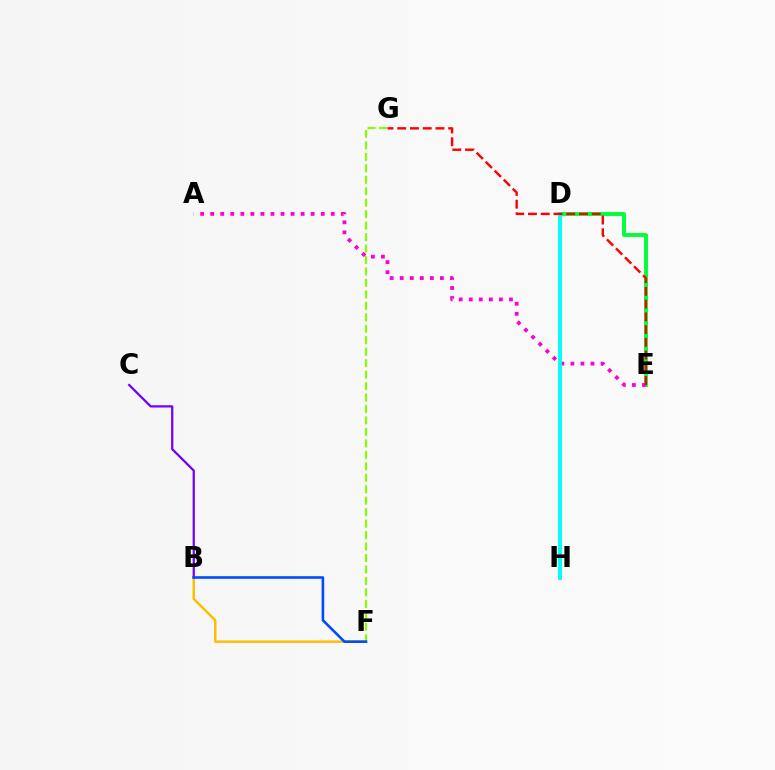{('B', 'F'): [{'color': '#ffbd00', 'line_style': 'solid', 'thickness': 1.77}, {'color': '#004bff', 'line_style': 'solid', 'thickness': 1.87}], ('D', 'E'): [{'color': '#00ff39', 'line_style': 'solid', 'thickness': 2.81}], ('A', 'E'): [{'color': '#ff00cf', 'line_style': 'dotted', 'thickness': 2.73}], ('F', 'G'): [{'color': '#84ff00', 'line_style': 'dashed', 'thickness': 1.56}], ('D', 'H'): [{'color': '#00fff6', 'line_style': 'solid', 'thickness': 2.82}], ('B', 'C'): [{'color': '#7200ff', 'line_style': 'solid', 'thickness': 1.62}], ('E', 'G'): [{'color': '#ff0000', 'line_style': 'dashed', 'thickness': 1.73}]}